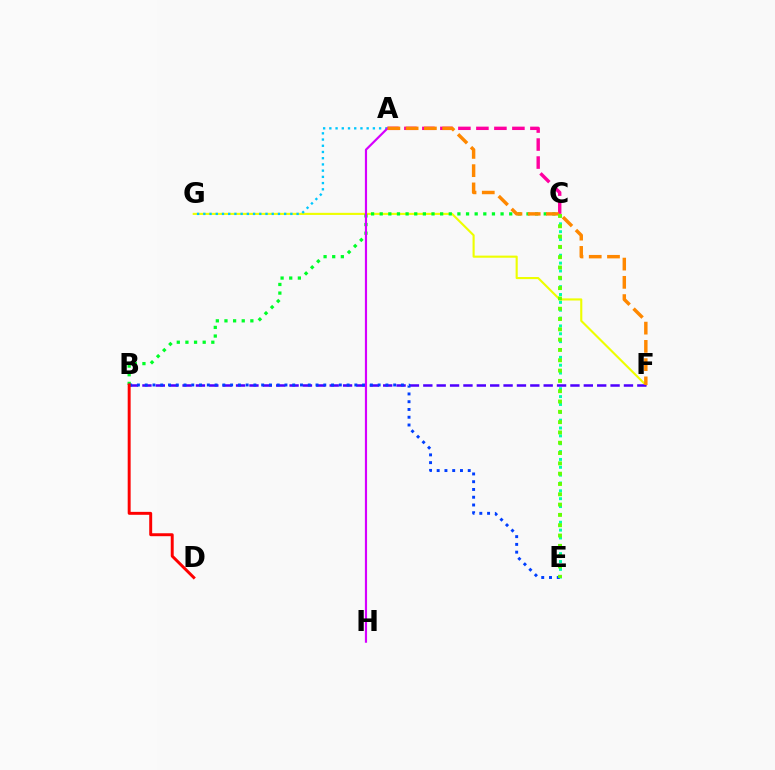{('A', 'C'): [{'color': '#ff00a0', 'line_style': 'dashed', 'thickness': 2.45}], ('F', 'G'): [{'color': '#eeff00', 'line_style': 'solid', 'thickness': 1.53}], ('C', 'E'): [{'color': '#00ffaf', 'line_style': 'dotted', 'thickness': 2.13}, {'color': '#66ff00', 'line_style': 'dotted', 'thickness': 2.8}], ('B', 'C'): [{'color': '#00ff27', 'line_style': 'dotted', 'thickness': 2.35}], ('B', 'F'): [{'color': '#4f00ff', 'line_style': 'dashed', 'thickness': 1.82}], ('B', 'E'): [{'color': '#003fff', 'line_style': 'dotted', 'thickness': 2.11}], ('A', 'G'): [{'color': '#00c7ff', 'line_style': 'dotted', 'thickness': 1.69}], ('A', 'H'): [{'color': '#d600ff', 'line_style': 'solid', 'thickness': 1.57}], ('A', 'F'): [{'color': '#ff8800', 'line_style': 'dashed', 'thickness': 2.48}], ('B', 'D'): [{'color': '#ff0000', 'line_style': 'solid', 'thickness': 2.12}]}